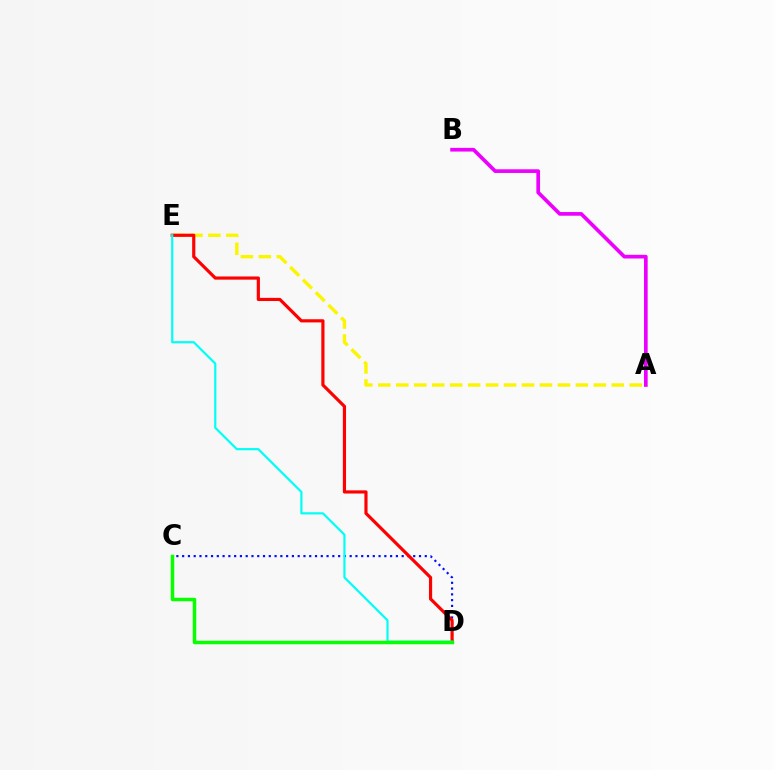{('C', 'D'): [{'color': '#0010ff', 'line_style': 'dotted', 'thickness': 1.57}, {'color': '#08ff00', 'line_style': 'solid', 'thickness': 2.5}], ('A', 'E'): [{'color': '#fcf500', 'line_style': 'dashed', 'thickness': 2.44}], ('D', 'E'): [{'color': '#ff0000', 'line_style': 'solid', 'thickness': 2.29}, {'color': '#00fff6', 'line_style': 'solid', 'thickness': 1.58}], ('A', 'B'): [{'color': '#ee00ff', 'line_style': 'solid', 'thickness': 2.65}]}